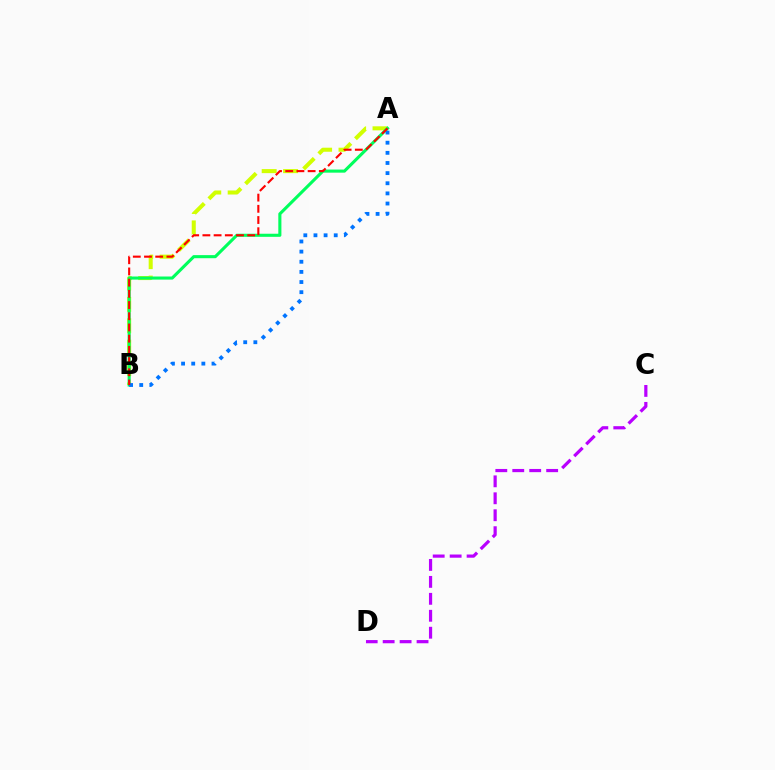{('A', 'B'): [{'color': '#d1ff00', 'line_style': 'dashed', 'thickness': 2.91}, {'color': '#00ff5c', 'line_style': 'solid', 'thickness': 2.22}, {'color': '#0074ff', 'line_style': 'dotted', 'thickness': 2.75}, {'color': '#ff0000', 'line_style': 'dashed', 'thickness': 1.52}], ('C', 'D'): [{'color': '#b900ff', 'line_style': 'dashed', 'thickness': 2.3}]}